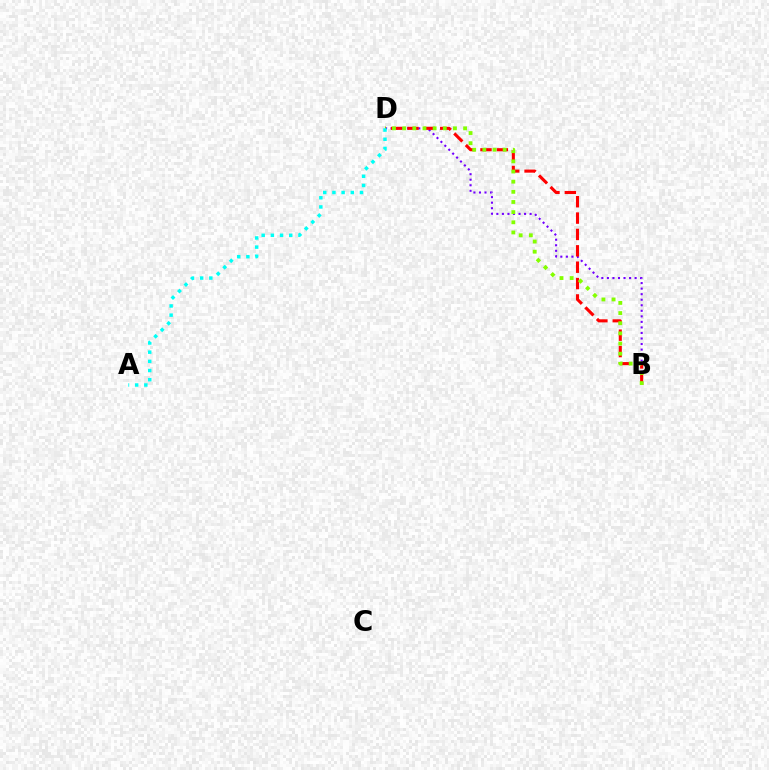{('B', 'D'): [{'color': '#7200ff', 'line_style': 'dotted', 'thickness': 1.51}, {'color': '#ff0000', 'line_style': 'dashed', 'thickness': 2.22}, {'color': '#84ff00', 'line_style': 'dotted', 'thickness': 2.76}], ('A', 'D'): [{'color': '#00fff6', 'line_style': 'dotted', 'thickness': 2.49}]}